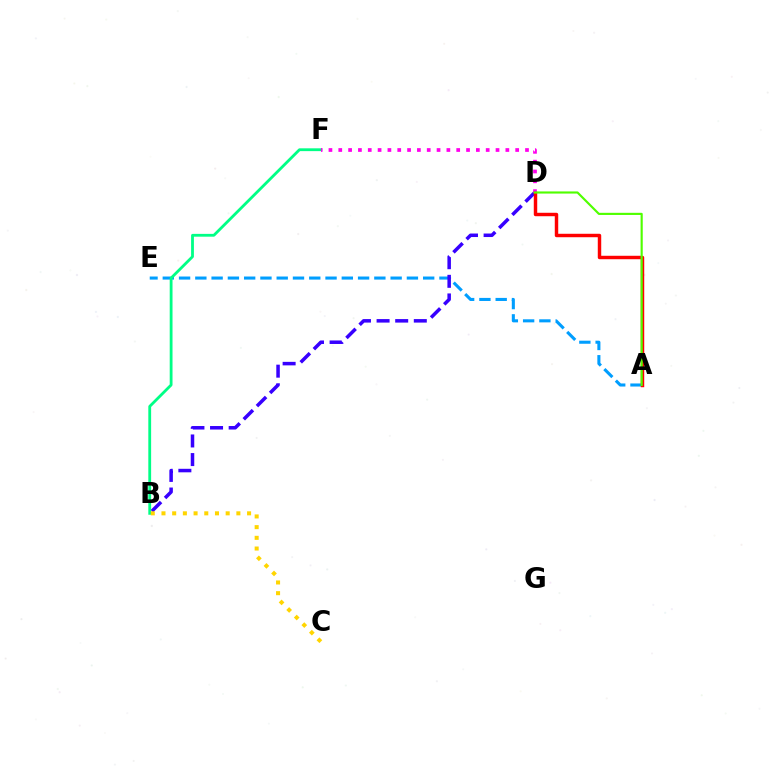{('A', 'E'): [{'color': '#009eff', 'line_style': 'dashed', 'thickness': 2.21}], ('B', 'D'): [{'color': '#3700ff', 'line_style': 'dashed', 'thickness': 2.53}], ('B', 'F'): [{'color': '#00ff86', 'line_style': 'solid', 'thickness': 2.02}], ('D', 'F'): [{'color': '#ff00ed', 'line_style': 'dotted', 'thickness': 2.67}], ('A', 'D'): [{'color': '#ff0000', 'line_style': 'solid', 'thickness': 2.48}, {'color': '#4fff00', 'line_style': 'solid', 'thickness': 1.54}], ('B', 'C'): [{'color': '#ffd500', 'line_style': 'dotted', 'thickness': 2.91}]}